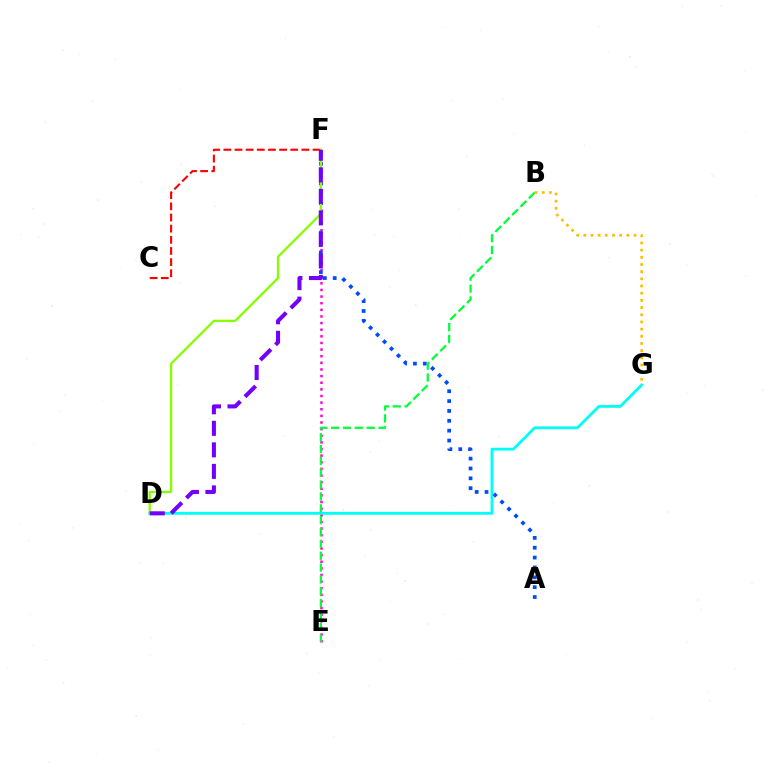{('C', 'F'): [{'color': '#ff0000', 'line_style': 'dashed', 'thickness': 1.51}], ('E', 'F'): [{'color': '#ff00cf', 'line_style': 'dotted', 'thickness': 1.8}], ('D', 'G'): [{'color': '#00fff6', 'line_style': 'solid', 'thickness': 2.03}], ('A', 'F'): [{'color': '#004bff', 'line_style': 'dotted', 'thickness': 2.68}], ('D', 'F'): [{'color': '#84ff00', 'line_style': 'solid', 'thickness': 1.64}, {'color': '#7200ff', 'line_style': 'dashed', 'thickness': 2.92}], ('B', 'E'): [{'color': '#00ff39', 'line_style': 'dashed', 'thickness': 1.61}], ('B', 'G'): [{'color': '#ffbd00', 'line_style': 'dotted', 'thickness': 1.95}]}